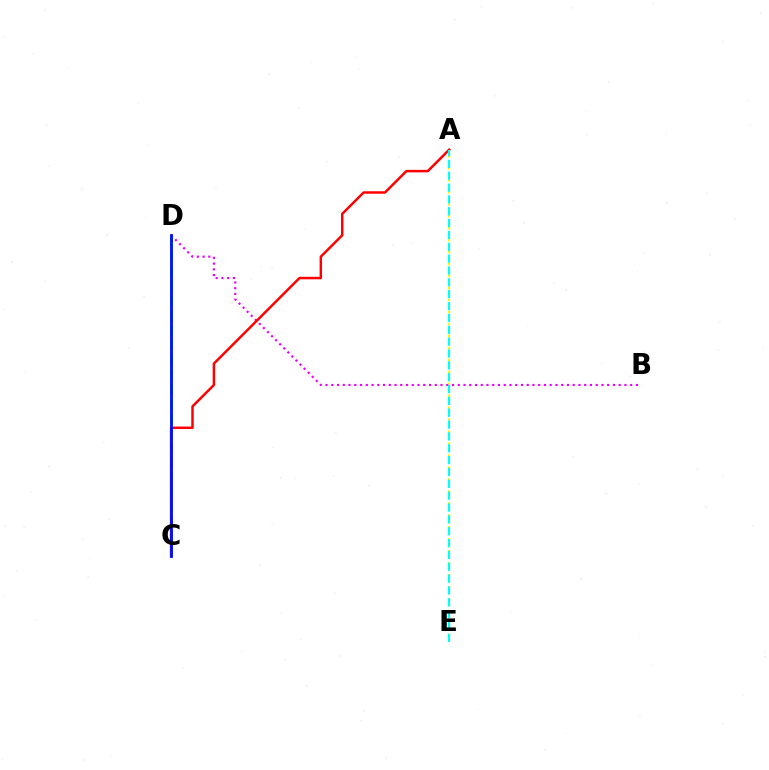{('C', 'D'): [{'color': '#08ff00', 'line_style': 'dashed', 'thickness': 2.0}, {'color': '#0010ff', 'line_style': 'solid', 'thickness': 2.03}], ('A', 'E'): [{'color': '#fcf500', 'line_style': 'dotted', 'thickness': 1.62}, {'color': '#00fff6', 'line_style': 'dashed', 'thickness': 1.61}], ('B', 'D'): [{'color': '#ee00ff', 'line_style': 'dotted', 'thickness': 1.56}], ('A', 'C'): [{'color': '#ff0000', 'line_style': 'solid', 'thickness': 1.79}]}